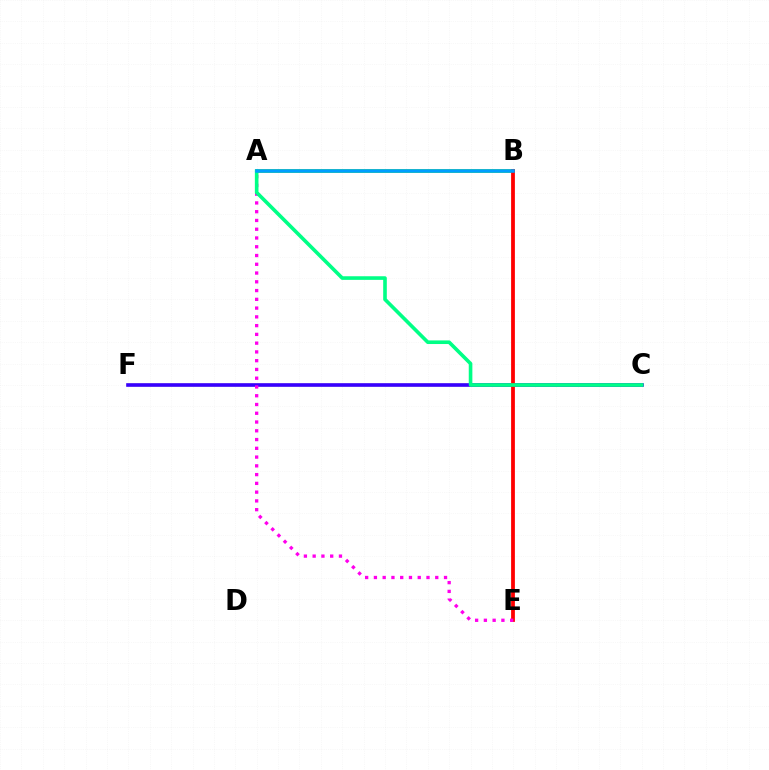{('C', 'F'): [{'color': '#ffd500', 'line_style': 'solid', 'thickness': 1.71}, {'color': '#3700ff', 'line_style': 'solid', 'thickness': 2.61}], ('A', 'B'): [{'color': '#4fff00', 'line_style': 'solid', 'thickness': 2.6}, {'color': '#009eff', 'line_style': 'solid', 'thickness': 2.55}], ('B', 'E'): [{'color': '#ff0000', 'line_style': 'solid', 'thickness': 2.72}], ('A', 'E'): [{'color': '#ff00ed', 'line_style': 'dotted', 'thickness': 2.38}], ('A', 'C'): [{'color': '#00ff86', 'line_style': 'solid', 'thickness': 2.61}]}